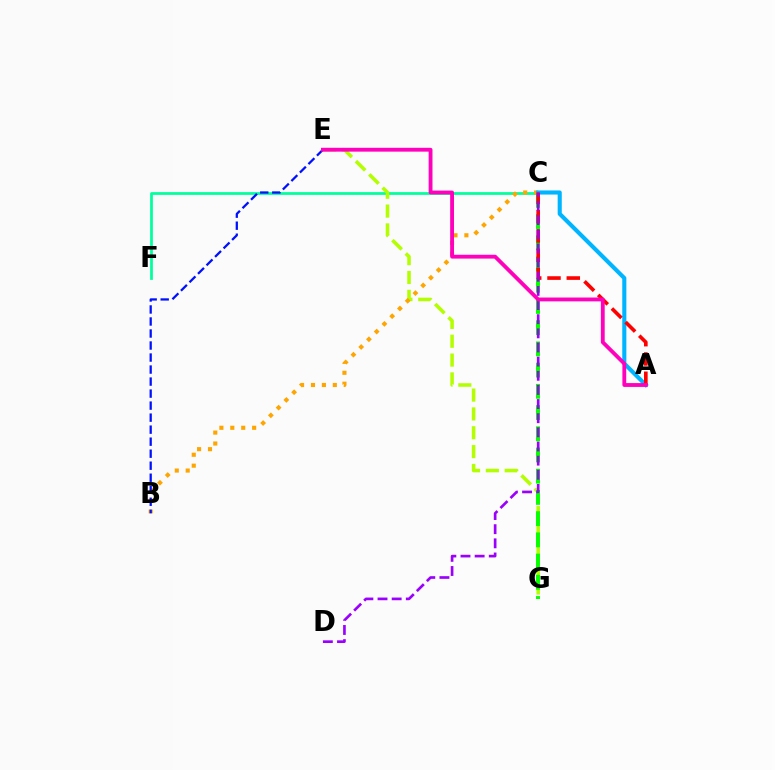{('C', 'F'): [{'color': '#00ff9d', 'line_style': 'solid', 'thickness': 1.98}], ('E', 'G'): [{'color': '#b3ff00', 'line_style': 'dashed', 'thickness': 2.56}], ('B', 'C'): [{'color': '#ffa500', 'line_style': 'dotted', 'thickness': 2.97}], ('A', 'C'): [{'color': '#00b5ff', 'line_style': 'solid', 'thickness': 2.95}, {'color': '#ff0000', 'line_style': 'dashed', 'thickness': 2.62}], ('C', 'G'): [{'color': '#08ff00', 'line_style': 'dashed', 'thickness': 2.88}], ('B', 'E'): [{'color': '#0010ff', 'line_style': 'dashed', 'thickness': 1.63}], ('C', 'D'): [{'color': '#9b00ff', 'line_style': 'dashed', 'thickness': 1.92}], ('A', 'E'): [{'color': '#ff00bd', 'line_style': 'solid', 'thickness': 2.76}]}